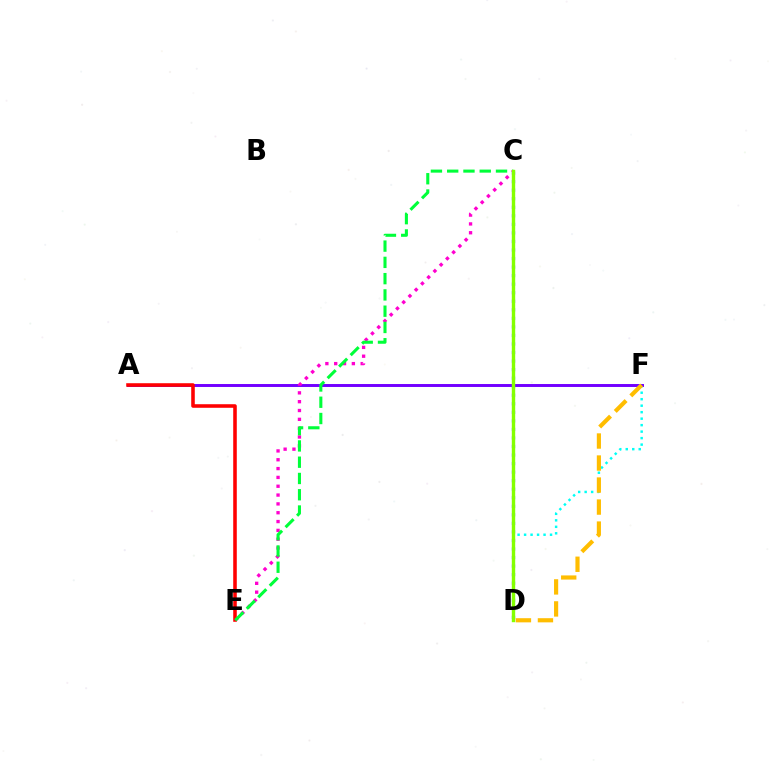{('D', 'F'): [{'color': '#00fff6', 'line_style': 'dotted', 'thickness': 1.76}, {'color': '#ffbd00', 'line_style': 'dashed', 'thickness': 2.99}], ('C', 'D'): [{'color': '#004bff', 'line_style': 'dotted', 'thickness': 2.32}, {'color': '#84ff00', 'line_style': 'solid', 'thickness': 2.44}], ('A', 'F'): [{'color': '#7200ff', 'line_style': 'solid', 'thickness': 2.12}], ('C', 'E'): [{'color': '#ff00cf', 'line_style': 'dotted', 'thickness': 2.4}, {'color': '#00ff39', 'line_style': 'dashed', 'thickness': 2.21}], ('A', 'E'): [{'color': '#ff0000', 'line_style': 'solid', 'thickness': 2.57}]}